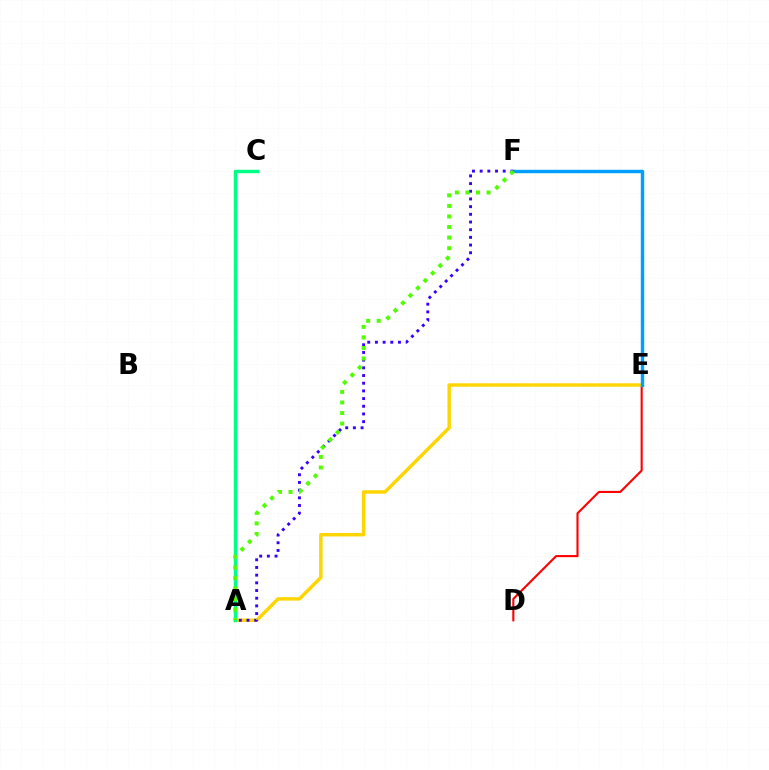{('D', 'E'): [{'color': '#ff0000', 'line_style': 'solid', 'thickness': 1.52}], ('A', 'E'): [{'color': '#ffd500', 'line_style': 'solid', 'thickness': 2.48}], ('E', 'F'): [{'color': '#009eff', 'line_style': 'solid', 'thickness': 2.47}], ('A', 'F'): [{'color': '#3700ff', 'line_style': 'dotted', 'thickness': 2.09}, {'color': '#4fff00', 'line_style': 'dotted', 'thickness': 2.87}], ('A', 'C'): [{'color': '#ff00ed', 'line_style': 'dashed', 'thickness': 2.16}, {'color': '#00ff86', 'line_style': 'solid', 'thickness': 2.47}]}